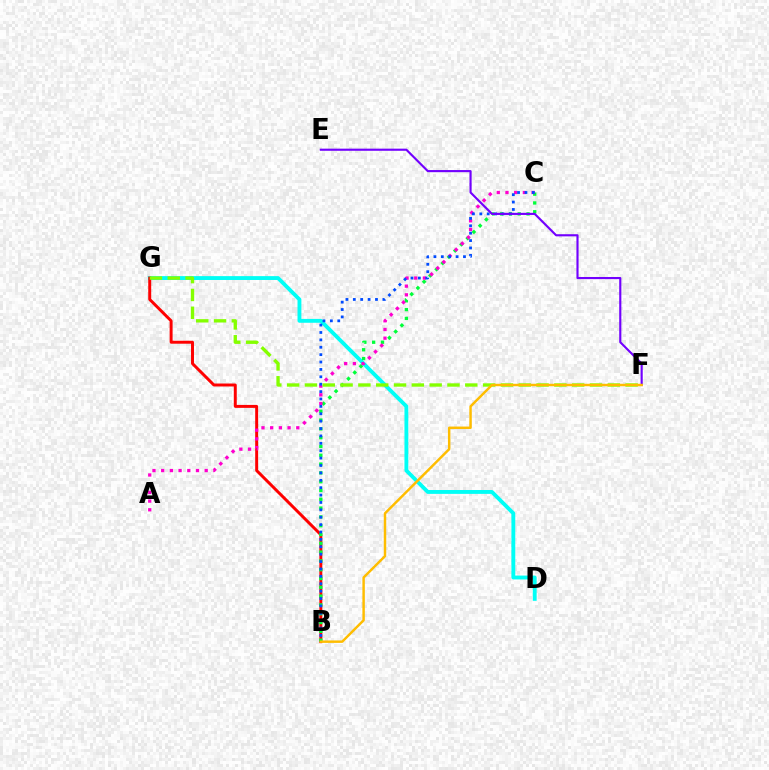{('D', 'G'): [{'color': '#00fff6', 'line_style': 'solid', 'thickness': 2.78}], ('B', 'G'): [{'color': '#ff0000', 'line_style': 'solid', 'thickness': 2.13}], ('B', 'C'): [{'color': '#00ff39', 'line_style': 'dotted', 'thickness': 2.39}, {'color': '#004bff', 'line_style': 'dotted', 'thickness': 2.01}], ('A', 'C'): [{'color': '#ff00cf', 'line_style': 'dotted', 'thickness': 2.36}], ('F', 'G'): [{'color': '#84ff00', 'line_style': 'dashed', 'thickness': 2.42}], ('E', 'F'): [{'color': '#7200ff', 'line_style': 'solid', 'thickness': 1.54}], ('B', 'F'): [{'color': '#ffbd00', 'line_style': 'solid', 'thickness': 1.77}]}